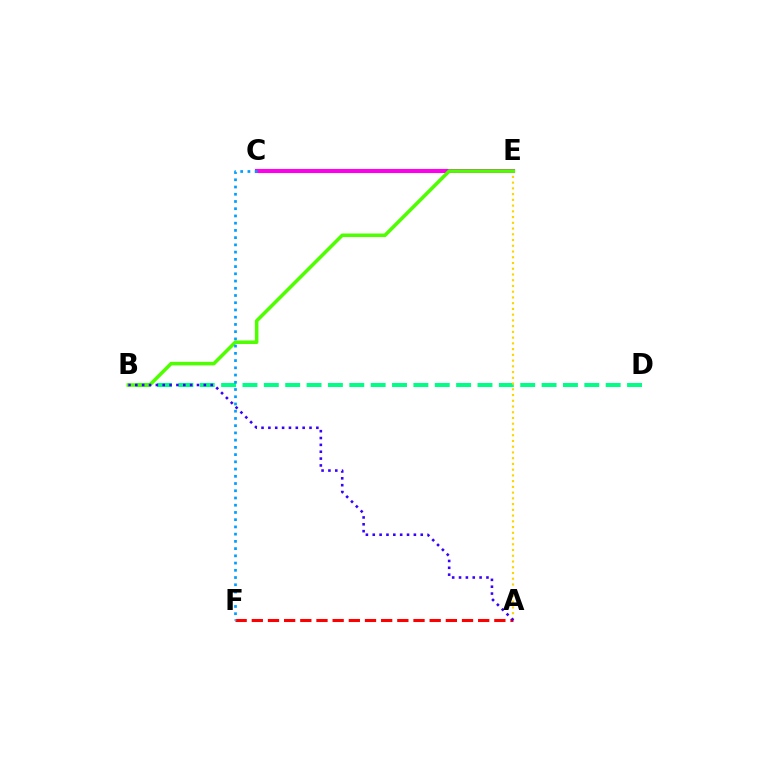{('B', 'D'): [{'color': '#00ff86', 'line_style': 'dashed', 'thickness': 2.9}], ('A', 'F'): [{'color': '#ff0000', 'line_style': 'dashed', 'thickness': 2.2}], ('A', 'E'): [{'color': '#ffd500', 'line_style': 'dotted', 'thickness': 1.56}], ('C', 'E'): [{'color': '#ff00ed', 'line_style': 'solid', 'thickness': 2.95}], ('B', 'E'): [{'color': '#4fff00', 'line_style': 'solid', 'thickness': 2.55}], ('A', 'B'): [{'color': '#3700ff', 'line_style': 'dotted', 'thickness': 1.86}], ('C', 'F'): [{'color': '#009eff', 'line_style': 'dotted', 'thickness': 1.96}]}